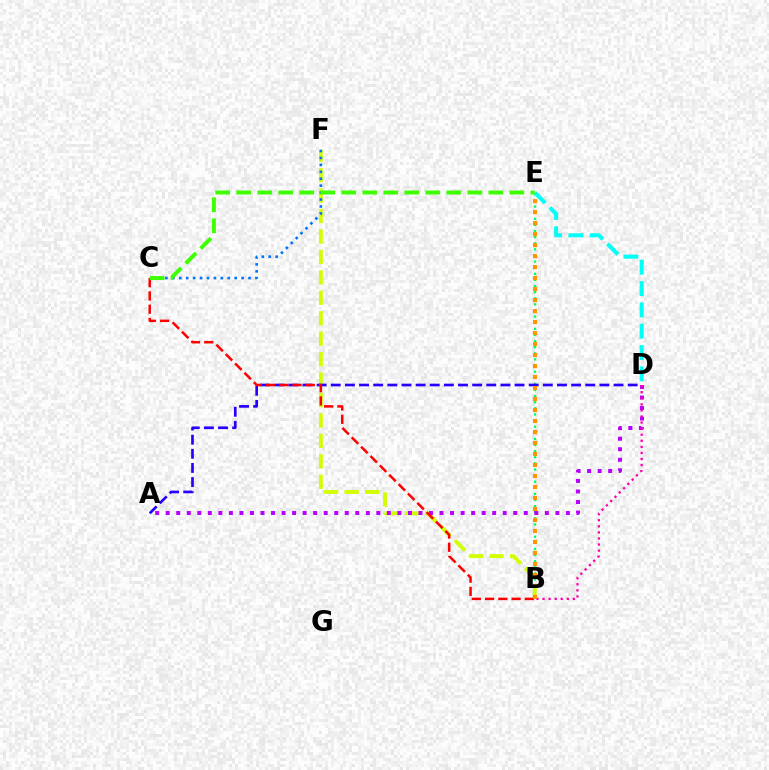{('B', 'E'): [{'color': '#00ff5c', 'line_style': 'dotted', 'thickness': 1.66}, {'color': '#ff9400', 'line_style': 'dotted', 'thickness': 2.99}], ('D', 'E'): [{'color': '#00fff6', 'line_style': 'dashed', 'thickness': 2.9}], ('B', 'F'): [{'color': '#d1ff00', 'line_style': 'dashed', 'thickness': 2.78}], ('A', 'D'): [{'color': '#2500ff', 'line_style': 'dashed', 'thickness': 1.92}, {'color': '#b900ff', 'line_style': 'dotted', 'thickness': 2.86}], ('C', 'F'): [{'color': '#0074ff', 'line_style': 'dotted', 'thickness': 1.88}], ('B', 'D'): [{'color': '#ff00ac', 'line_style': 'dotted', 'thickness': 1.65}], ('B', 'C'): [{'color': '#ff0000', 'line_style': 'dashed', 'thickness': 1.8}], ('C', 'E'): [{'color': '#3dff00', 'line_style': 'dashed', 'thickness': 2.85}]}